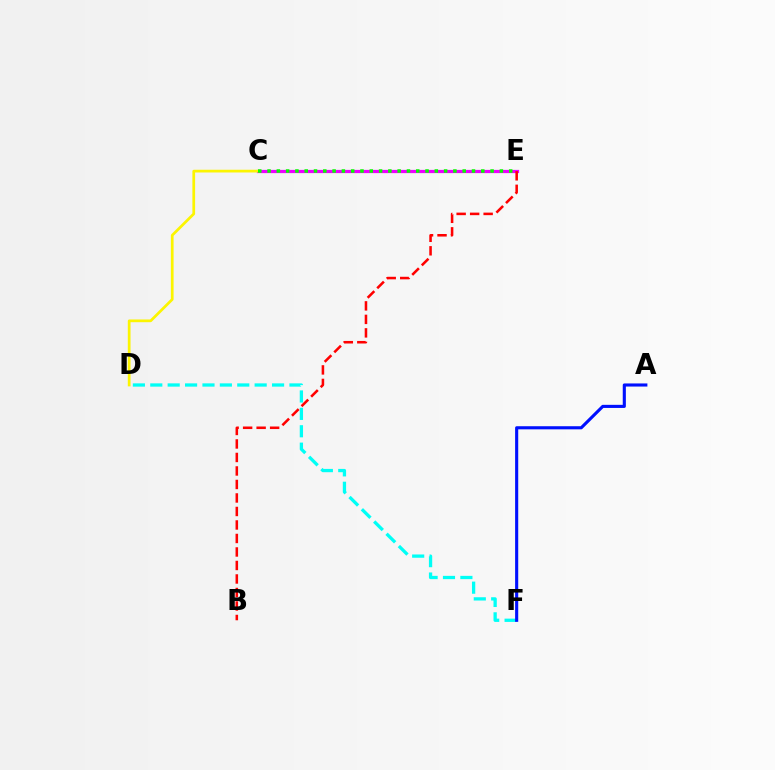{('C', 'E'): [{'color': '#ee00ff', 'line_style': 'solid', 'thickness': 2.32}, {'color': '#08ff00', 'line_style': 'dotted', 'thickness': 2.52}], ('D', 'F'): [{'color': '#00fff6', 'line_style': 'dashed', 'thickness': 2.36}], ('A', 'F'): [{'color': '#0010ff', 'line_style': 'solid', 'thickness': 2.24}], ('C', 'D'): [{'color': '#fcf500', 'line_style': 'solid', 'thickness': 1.97}], ('B', 'E'): [{'color': '#ff0000', 'line_style': 'dashed', 'thickness': 1.83}]}